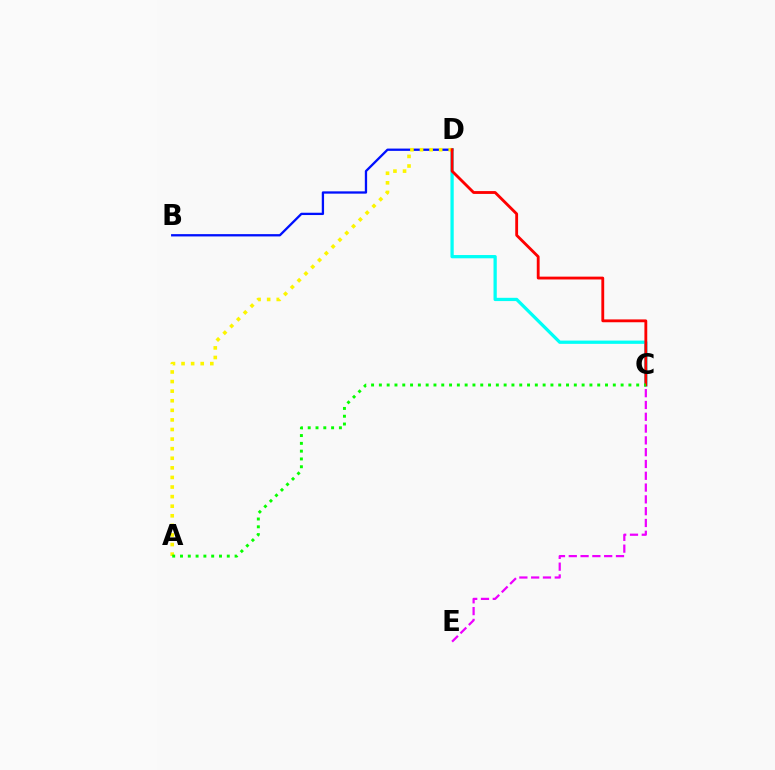{('C', 'D'): [{'color': '#00fff6', 'line_style': 'solid', 'thickness': 2.35}, {'color': '#ff0000', 'line_style': 'solid', 'thickness': 2.04}], ('B', 'D'): [{'color': '#0010ff', 'line_style': 'solid', 'thickness': 1.66}], ('C', 'E'): [{'color': '#ee00ff', 'line_style': 'dashed', 'thickness': 1.6}], ('A', 'D'): [{'color': '#fcf500', 'line_style': 'dotted', 'thickness': 2.61}], ('A', 'C'): [{'color': '#08ff00', 'line_style': 'dotted', 'thickness': 2.12}]}